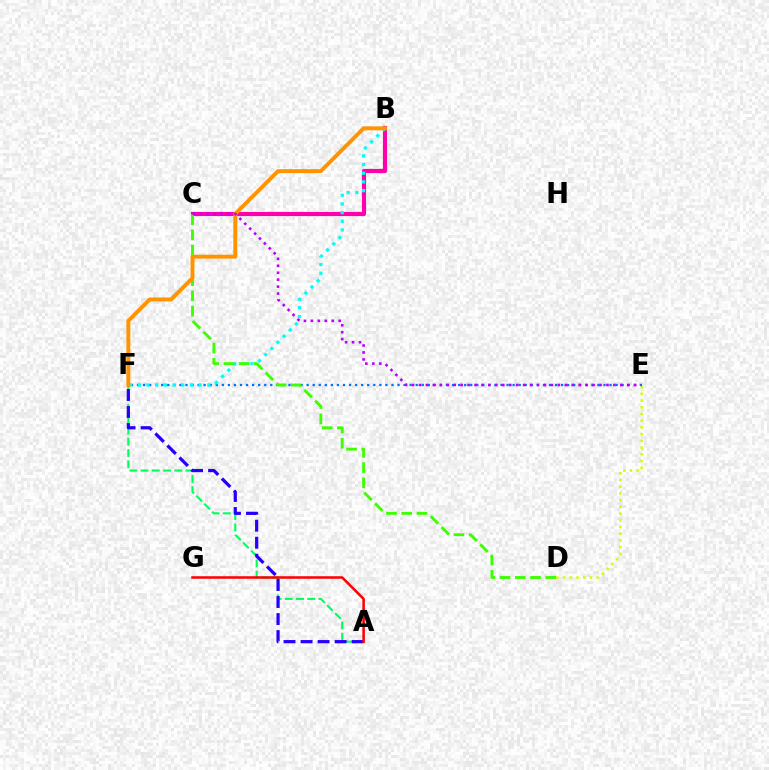{('A', 'F'): [{'color': '#00ff5c', 'line_style': 'dashed', 'thickness': 1.53}, {'color': '#2500ff', 'line_style': 'dashed', 'thickness': 2.31}], ('B', 'C'): [{'color': '#ff00ac', 'line_style': 'solid', 'thickness': 2.99}], ('E', 'F'): [{'color': '#0074ff', 'line_style': 'dotted', 'thickness': 1.65}], ('B', 'F'): [{'color': '#00fff6', 'line_style': 'dotted', 'thickness': 2.36}, {'color': '#ff9400', 'line_style': 'solid', 'thickness': 2.84}], ('C', 'D'): [{'color': '#3dff00', 'line_style': 'dashed', 'thickness': 2.07}], ('D', 'E'): [{'color': '#d1ff00', 'line_style': 'dotted', 'thickness': 1.83}], ('A', 'G'): [{'color': '#ff0000', 'line_style': 'solid', 'thickness': 1.82}], ('C', 'E'): [{'color': '#b900ff', 'line_style': 'dotted', 'thickness': 1.89}]}